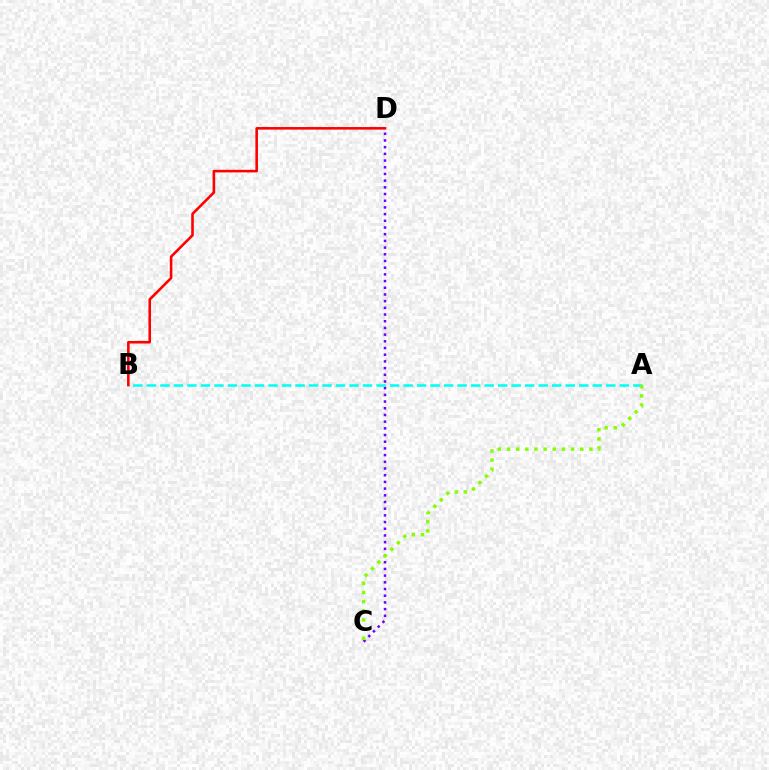{('A', 'B'): [{'color': '#00fff6', 'line_style': 'dashed', 'thickness': 1.84}], ('C', 'D'): [{'color': '#7200ff', 'line_style': 'dotted', 'thickness': 1.82}], ('B', 'D'): [{'color': '#ff0000', 'line_style': 'solid', 'thickness': 1.86}], ('A', 'C'): [{'color': '#84ff00', 'line_style': 'dotted', 'thickness': 2.49}]}